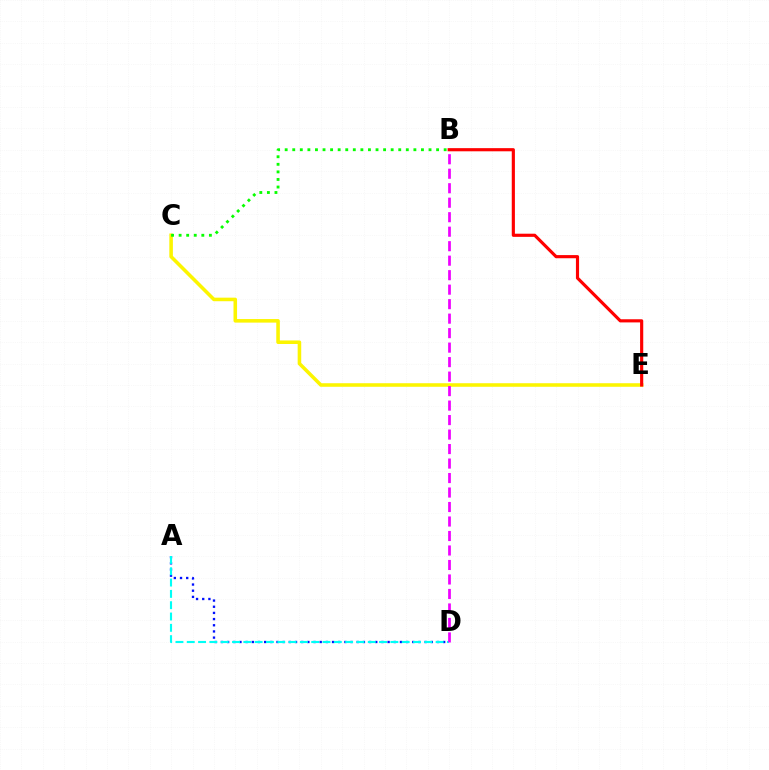{('A', 'D'): [{'color': '#0010ff', 'line_style': 'dotted', 'thickness': 1.68}, {'color': '#00fff6', 'line_style': 'dashed', 'thickness': 1.54}], ('C', 'E'): [{'color': '#fcf500', 'line_style': 'solid', 'thickness': 2.56}], ('B', 'E'): [{'color': '#ff0000', 'line_style': 'solid', 'thickness': 2.27}], ('B', 'D'): [{'color': '#ee00ff', 'line_style': 'dashed', 'thickness': 1.97}], ('B', 'C'): [{'color': '#08ff00', 'line_style': 'dotted', 'thickness': 2.06}]}